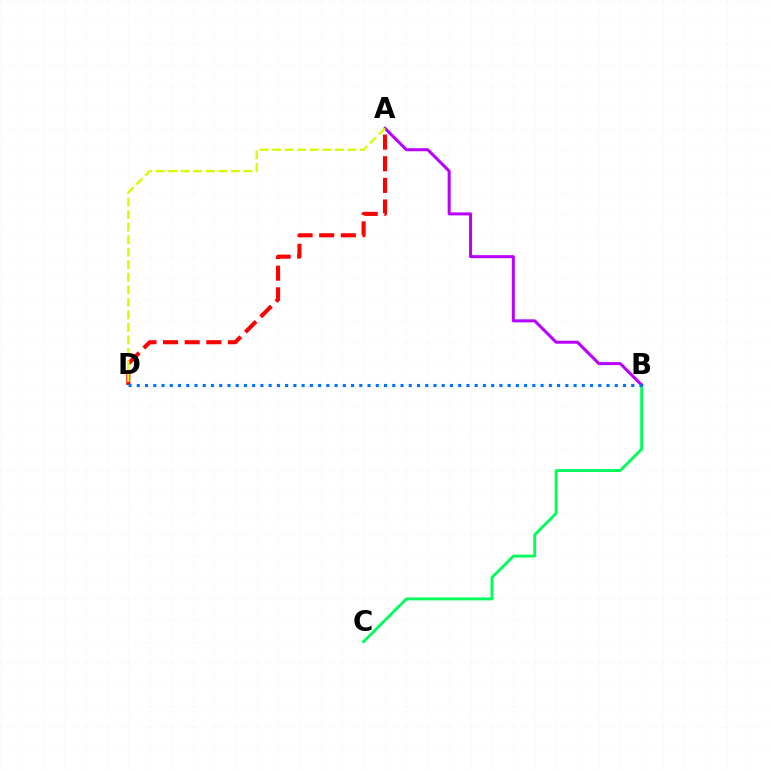{('B', 'C'): [{'color': '#00ff5c', 'line_style': 'solid', 'thickness': 2.1}], ('A', 'B'): [{'color': '#b900ff', 'line_style': 'solid', 'thickness': 2.18}], ('A', 'D'): [{'color': '#ff0000', 'line_style': 'dashed', 'thickness': 2.94}, {'color': '#d1ff00', 'line_style': 'dashed', 'thickness': 1.7}], ('B', 'D'): [{'color': '#0074ff', 'line_style': 'dotted', 'thickness': 2.24}]}